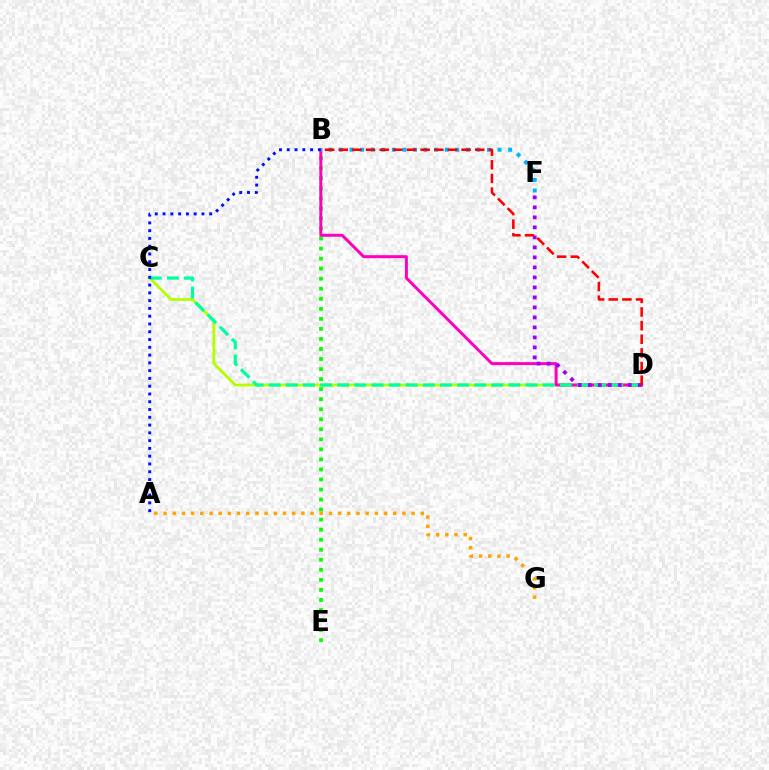{('B', 'E'): [{'color': '#08ff00', 'line_style': 'dotted', 'thickness': 2.73}], ('C', 'D'): [{'color': '#b3ff00', 'line_style': 'solid', 'thickness': 2.02}, {'color': '#00ff9d', 'line_style': 'dashed', 'thickness': 2.33}], ('A', 'G'): [{'color': '#ffa500', 'line_style': 'dotted', 'thickness': 2.5}], ('B', 'D'): [{'color': '#ff00bd', 'line_style': 'solid', 'thickness': 2.14}, {'color': '#ff0000', 'line_style': 'dashed', 'thickness': 1.85}], ('A', 'B'): [{'color': '#0010ff', 'line_style': 'dotted', 'thickness': 2.11}], ('B', 'F'): [{'color': '#00b5ff', 'line_style': 'dotted', 'thickness': 2.87}], ('D', 'F'): [{'color': '#9b00ff', 'line_style': 'dotted', 'thickness': 2.72}]}